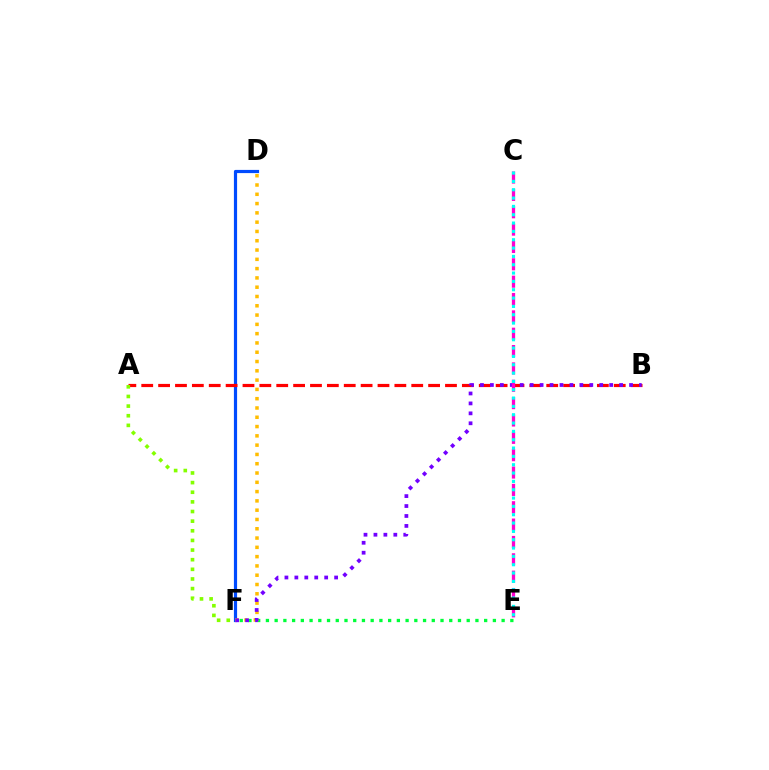{('E', 'F'): [{'color': '#00ff39', 'line_style': 'dotted', 'thickness': 2.37}], ('D', 'F'): [{'color': '#004bff', 'line_style': 'solid', 'thickness': 2.29}, {'color': '#ffbd00', 'line_style': 'dotted', 'thickness': 2.52}], ('A', 'B'): [{'color': '#ff0000', 'line_style': 'dashed', 'thickness': 2.29}], ('B', 'F'): [{'color': '#7200ff', 'line_style': 'dotted', 'thickness': 2.7}], ('C', 'E'): [{'color': '#ff00cf', 'line_style': 'dashed', 'thickness': 2.36}, {'color': '#00fff6', 'line_style': 'dotted', 'thickness': 2.26}], ('A', 'F'): [{'color': '#84ff00', 'line_style': 'dotted', 'thickness': 2.62}]}